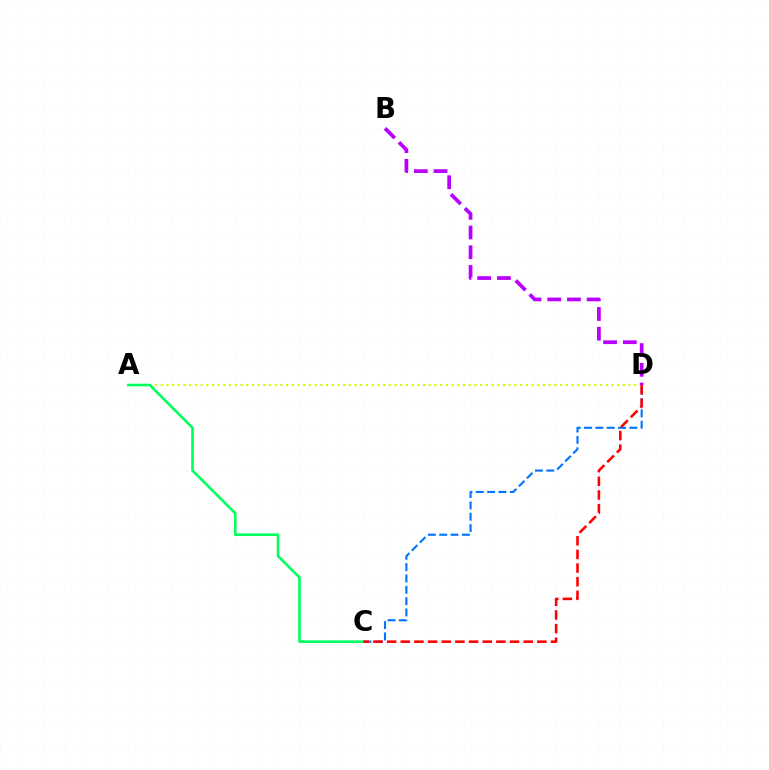{('A', 'D'): [{'color': '#d1ff00', 'line_style': 'dotted', 'thickness': 1.55}], ('A', 'C'): [{'color': '#00ff5c', 'line_style': 'solid', 'thickness': 1.87}], ('C', 'D'): [{'color': '#0074ff', 'line_style': 'dashed', 'thickness': 1.54}, {'color': '#ff0000', 'line_style': 'dashed', 'thickness': 1.86}], ('B', 'D'): [{'color': '#b900ff', 'line_style': 'dashed', 'thickness': 2.68}]}